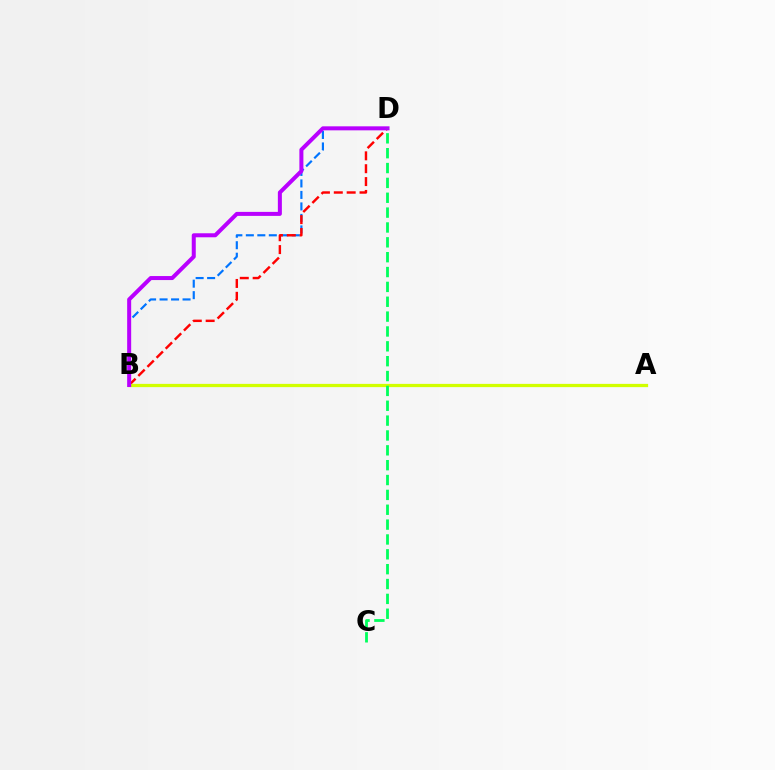{('B', 'D'): [{'color': '#0074ff', 'line_style': 'dashed', 'thickness': 1.56}, {'color': '#ff0000', 'line_style': 'dashed', 'thickness': 1.75}, {'color': '#b900ff', 'line_style': 'solid', 'thickness': 2.89}], ('A', 'B'): [{'color': '#d1ff00', 'line_style': 'solid', 'thickness': 2.34}], ('C', 'D'): [{'color': '#00ff5c', 'line_style': 'dashed', 'thickness': 2.02}]}